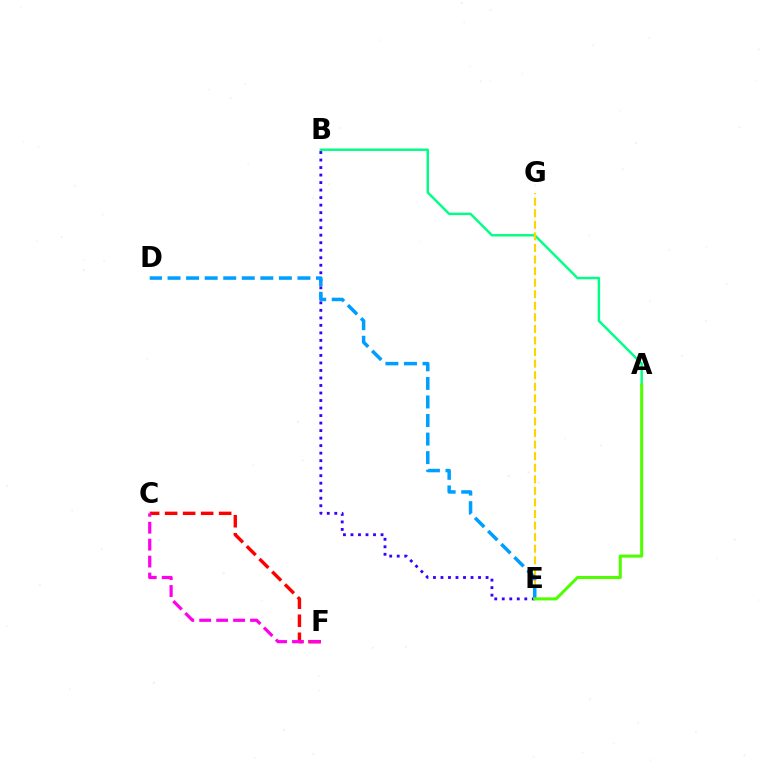{('A', 'B'): [{'color': '#00ff86', 'line_style': 'solid', 'thickness': 1.76}], ('E', 'G'): [{'color': '#ffd500', 'line_style': 'dashed', 'thickness': 1.57}], ('C', 'F'): [{'color': '#ff0000', 'line_style': 'dashed', 'thickness': 2.45}, {'color': '#ff00ed', 'line_style': 'dashed', 'thickness': 2.3}], ('B', 'E'): [{'color': '#3700ff', 'line_style': 'dotted', 'thickness': 2.04}], ('D', 'E'): [{'color': '#009eff', 'line_style': 'dashed', 'thickness': 2.52}], ('A', 'E'): [{'color': '#4fff00', 'line_style': 'solid', 'thickness': 2.19}]}